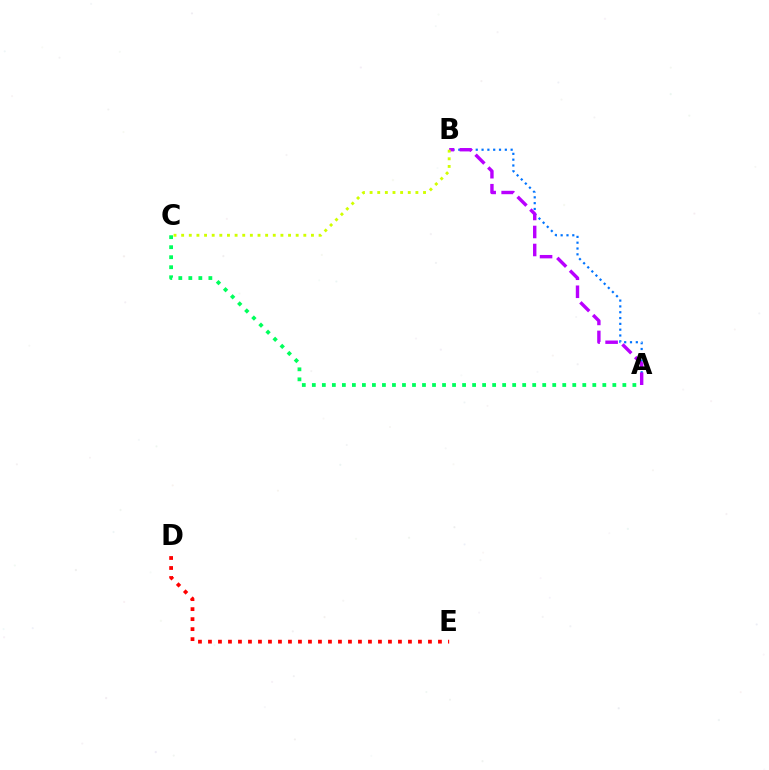{('A', 'B'): [{'color': '#0074ff', 'line_style': 'dotted', 'thickness': 1.58}, {'color': '#b900ff', 'line_style': 'dashed', 'thickness': 2.45}], ('D', 'E'): [{'color': '#ff0000', 'line_style': 'dotted', 'thickness': 2.72}], ('A', 'C'): [{'color': '#00ff5c', 'line_style': 'dotted', 'thickness': 2.72}], ('B', 'C'): [{'color': '#d1ff00', 'line_style': 'dotted', 'thickness': 2.07}]}